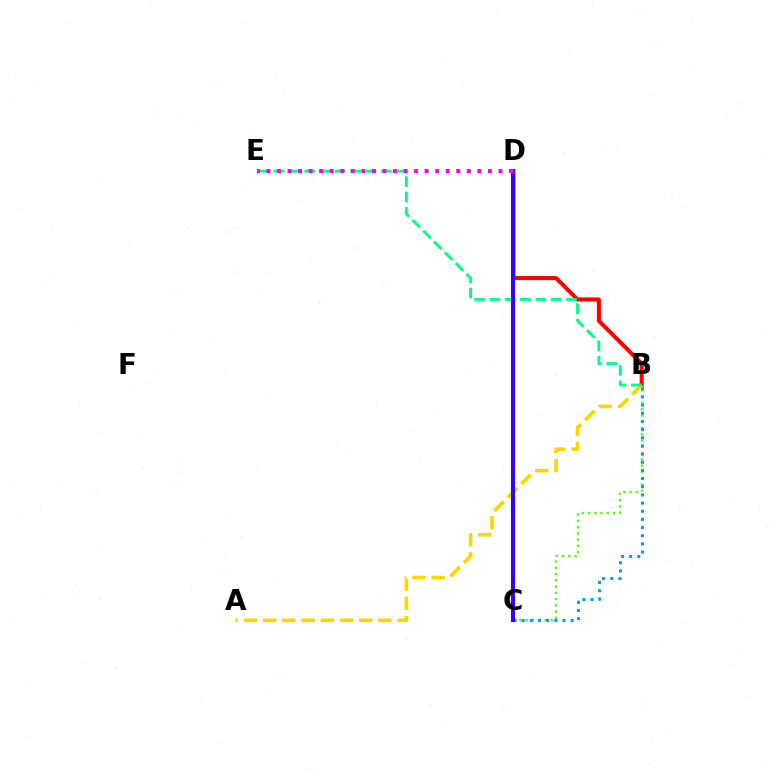{('B', 'D'): [{'color': '#ff0000', 'line_style': 'solid', 'thickness': 2.91}], ('B', 'C'): [{'color': '#4fff00', 'line_style': 'dotted', 'thickness': 1.7}, {'color': '#009eff', 'line_style': 'dotted', 'thickness': 2.22}], ('A', 'B'): [{'color': '#ffd500', 'line_style': 'dashed', 'thickness': 2.61}], ('B', 'E'): [{'color': '#00ff86', 'line_style': 'dashed', 'thickness': 2.08}], ('C', 'D'): [{'color': '#3700ff', 'line_style': 'solid', 'thickness': 2.96}], ('D', 'E'): [{'color': '#ff00ed', 'line_style': 'dotted', 'thickness': 2.87}]}